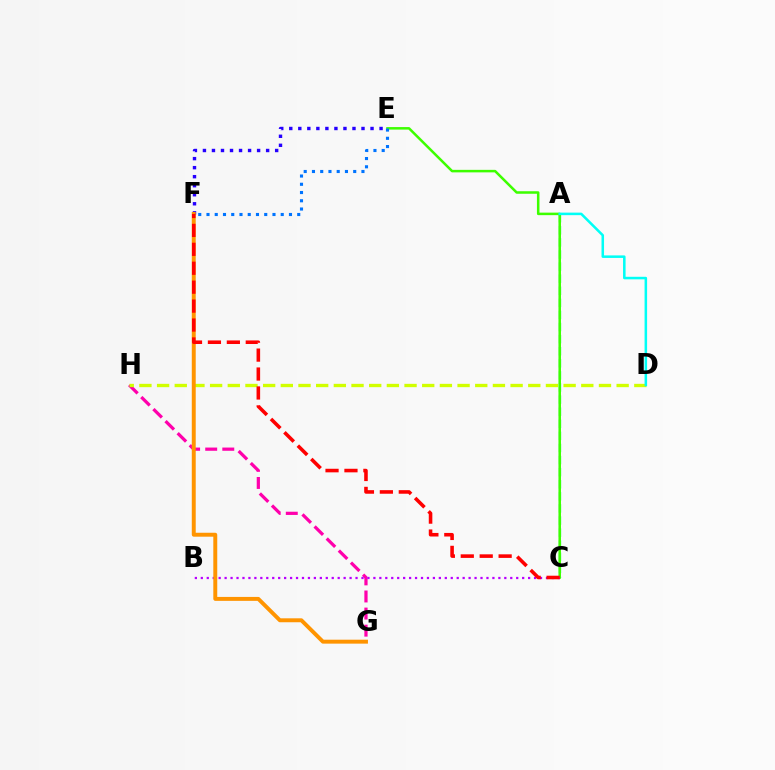{('E', 'F'): [{'color': '#2500ff', 'line_style': 'dotted', 'thickness': 2.45}, {'color': '#0074ff', 'line_style': 'dotted', 'thickness': 2.24}], ('G', 'H'): [{'color': '#ff00ac', 'line_style': 'dashed', 'thickness': 2.32}], ('A', 'C'): [{'color': '#00ff5c', 'line_style': 'dashed', 'thickness': 1.64}], ('C', 'E'): [{'color': '#3dff00', 'line_style': 'solid', 'thickness': 1.81}], ('D', 'H'): [{'color': '#d1ff00', 'line_style': 'dashed', 'thickness': 2.4}], ('B', 'C'): [{'color': '#b900ff', 'line_style': 'dotted', 'thickness': 1.62}], ('A', 'D'): [{'color': '#00fff6', 'line_style': 'solid', 'thickness': 1.82}], ('F', 'G'): [{'color': '#ff9400', 'line_style': 'solid', 'thickness': 2.84}], ('C', 'F'): [{'color': '#ff0000', 'line_style': 'dashed', 'thickness': 2.57}]}